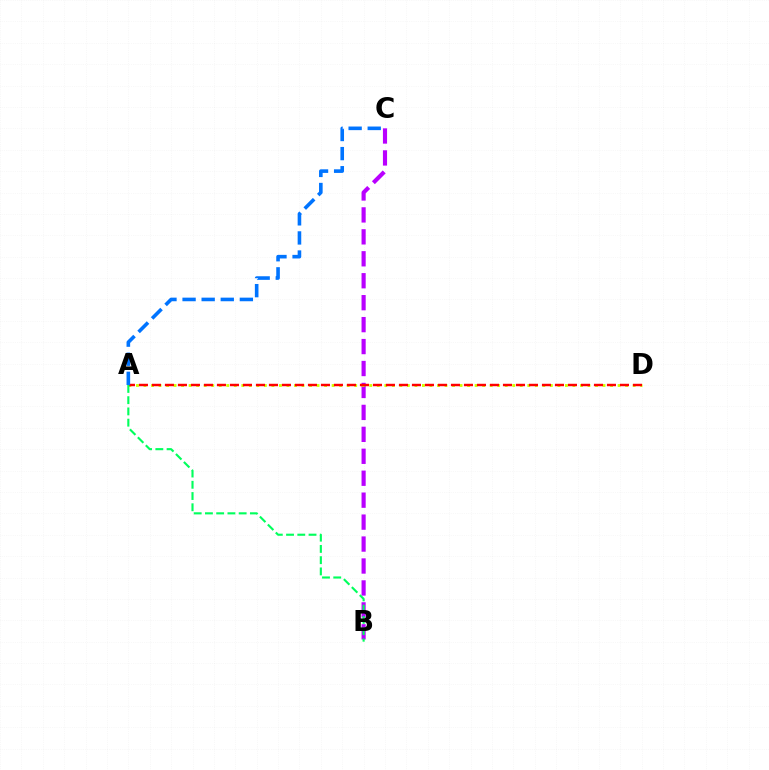{('B', 'C'): [{'color': '#b900ff', 'line_style': 'dashed', 'thickness': 2.98}], ('A', 'D'): [{'color': '#d1ff00', 'line_style': 'dotted', 'thickness': 2.04}, {'color': '#ff0000', 'line_style': 'dashed', 'thickness': 1.77}], ('A', 'B'): [{'color': '#00ff5c', 'line_style': 'dashed', 'thickness': 1.53}], ('A', 'C'): [{'color': '#0074ff', 'line_style': 'dashed', 'thickness': 2.59}]}